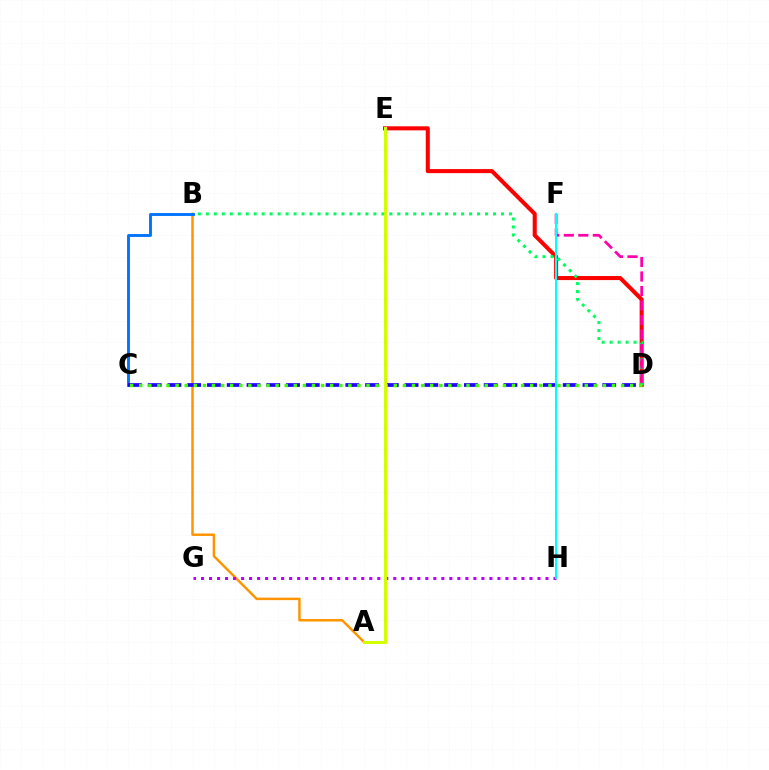{('D', 'E'): [{'color': '#ff0000', 'line_style': 'solid', 'thickness': 2.92}], ('B', 'D'): [{'color': '#00ff5c', 'line_style': 'dotted', 'thickness': 2.17}], ('D', 'F'): [{'color': '#ff00ac', 'line_style': 'dashed', 'thickness': 1.97}], ('A', 'B'): [{'color': '#ff9400', 'line_style': 'solid', 'thickness': 1.77}], ('B', 'C'): [{'color': '#0074ff', 'line_style': 'solid', 'thickness': 2.09}], ('G', 'H'): [{'color': '#b900ff', 'line_style': 'dotted', 'thickness': 2.18}], ('C', 'D'): [{'color': '#2500ff', 'line_style': 'dashed', 'thickness': 2.68}, {'color': '#3dff00', 'line_style': 'dotted', 'thickness': 2.47}], ('F', 'H'): [{'color': '#00fff6', 'line_style': 'solid', 'thickness': 1.5}], ('A', 'E'): [{'color': '#d1ff00', 'line_style': 'solid', 'thickness': 2.21}]}